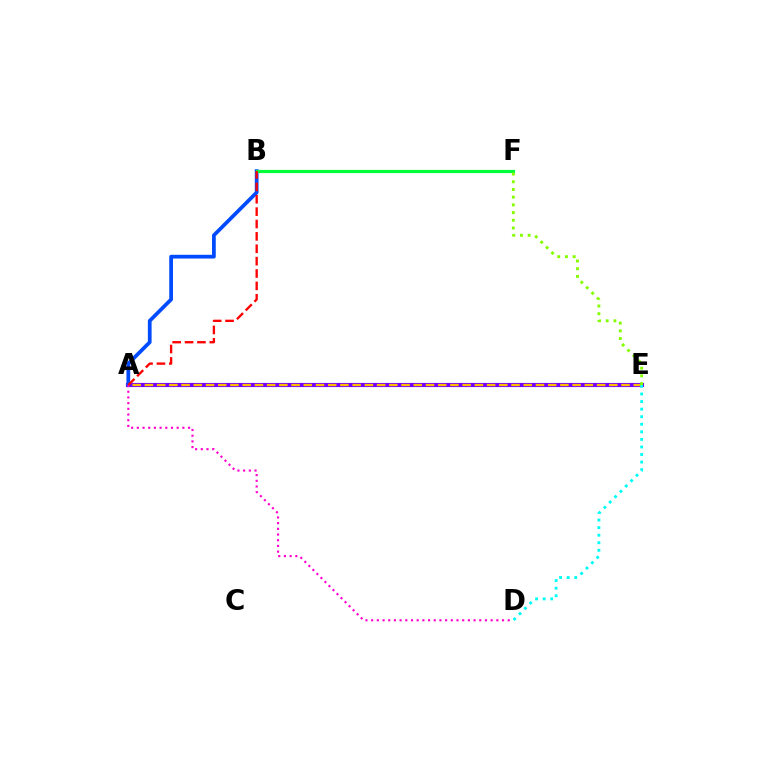{('A', 'E'): [{'color': '#7200ff', 'line_style': 'solid', 'thickness': 2.99}, {'color': '#ffbd00', 'line_style': 'dashed', 'thickness': 1.66}], ('A', 'B'): [{'color': '#004bff', 'line_style': 'solid', 'thickness': 2.69}, {'color': '#ff0000', 'line_style': 'dashed', 'thickness': 1.68}], ('D', 'E'): [{'color': '#00fff6', 'line_style': 'dotted', 'thickness': 2.06}], ('A', 'D'): [{'color': '#ff00cf', 'line_style': 'dotted', 'thickness': 1.55}], ('B', 'F'): [{'color': '#00ff39', 'line_style': 'solid', 'thickness': 2.29}], ('E', 'F'): [{'color': '#84ff00', 'line_style': 'dotted', 'thickness': 2.09}]}